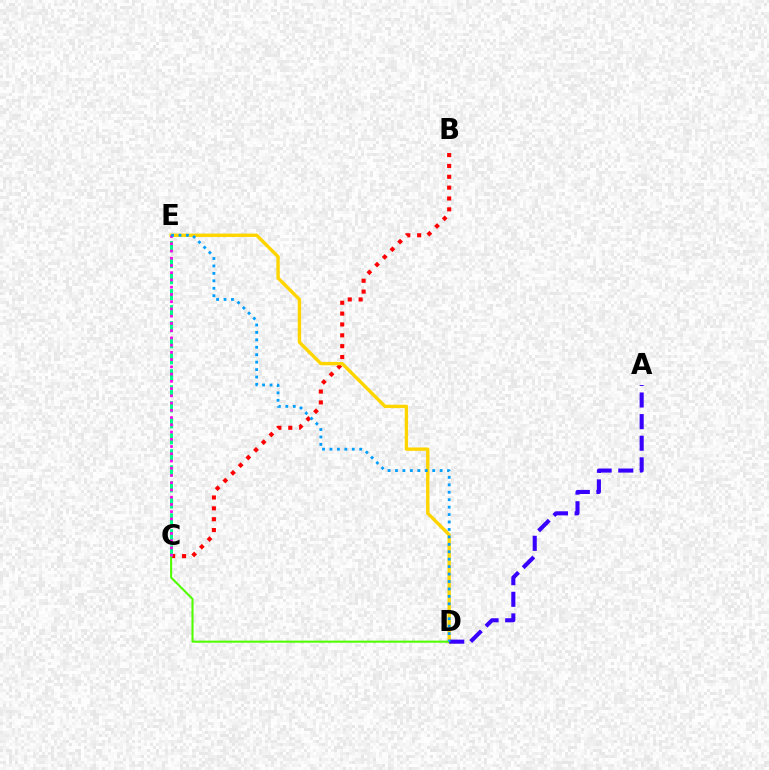{('B', 'C'): [{'color': '#ff0000', 'line_style': 'dotted', 'thickness': 2.95}], ('D', 'E'): [{'color': '#ffd500', 'line_style': 'solid', 'thickness': 2.42}, {'color': '#009eff', 'line_style': 'dotted', 'thickness': 2.02}], ('C', 'D'): [{'color': '#4fff00', 'line_style': 'solid', 'thickness': 1.5}], ('C', 'E'): [{'color': '#00ff86', 'line_style': 'dashed', 'thickness': 2.18}, {'color': '#ff00ed', 'line_style': 'dotted', 'thickness': 1.97}], ('A', 'D'): [{'color': '#3700ff', 'line_style': 'dashed', 'thickness': 2.94}]}